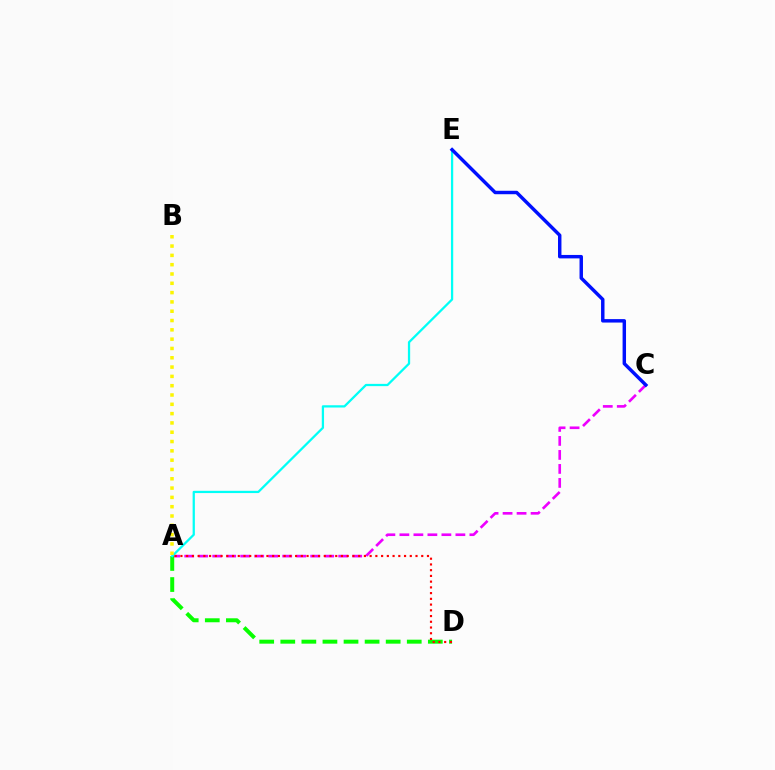{('A', 'C'): [{'color': '#ee00ff', 'line_style': 'dashed', 'thickness': 1.9}], ('A', 'D'): [{'color': '#08ff00', 'line_style': 'dashed', 'thickness': 2.86}, {'color': '#ff0000', 'line_style': 'dotted', 'thickness': 1.56}], ('A', 'E'): [{'color': '#00fff6', 'line_style': 'solid', 'thickness': 1.63}], ('A', 'B'): [{'color': '#fcf500', 'line_style': 'dotted', 'thickness': 2.53}], ('C', 'E'): [{'color': '#0010ff', 'line_style': 'solid', 'thickness': 2.48}]}